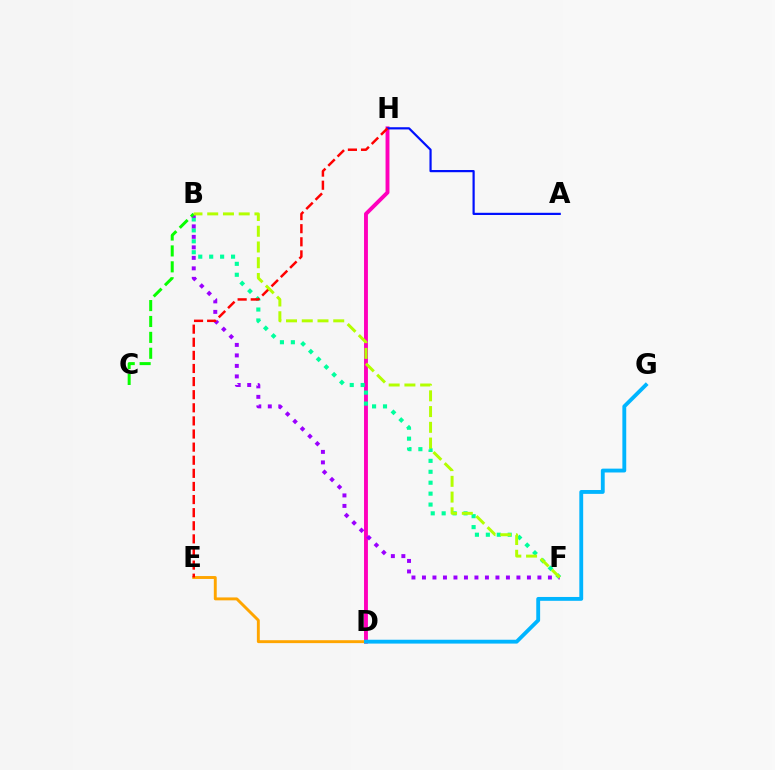{('D', 'H'): [{'color': '#ff00bd', 'line_style': 'solid', 'thickness': 2.8}], ('D', 'E'): [{'color': '#ffa500', 'line_style': 'solid', 'thickness': 2.1}], ('B', 'F'): [{'color': '#00ff9d', 'line_style': 'dotted', 'thickness': 2.97}, {'color': '#9b00ff', 'line_style': 'dotted', 'thickness': 2.85}, {'color': '#b3ff00', 'line_style': 'dashed', 'thickness': 2.14}], ('A', 'H'): [{'color': '#0010ff', 'line_style': 'solid', 'thickness': 1.58}], ('B', 'C'): [{'color': '#08ff00', 'line_style': 'dashed', 'thickness': 2.16}], ('E', 'H'): [{'color': '#ff0000', 'line_style': 'dashed', 'thickness': 1.78}], ('D', 'G'): [{'color': '#00b5ff', 'line_style': 'solid', 'thickness': 2.77}]}